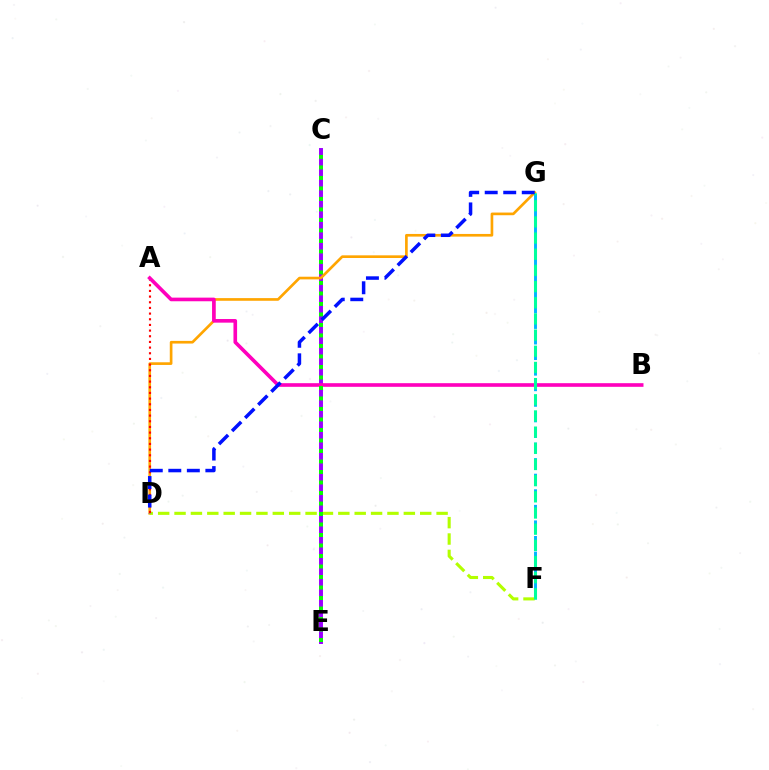{('C', 'E'): [{'color': '#9b00ff', 'line_style': 'solid', 'thickness': 2.83}, {'color': '#08ff00', 'line_style': 'dotted', 'thickness': 2.85}], ('D', 'G'): [{'color': '#ffa500', 'line_style': 'solid', 'thickness': 1.92}, {'color': '#0010ff', 'line_style': 'dashed', 'thickness': 2.52}], ('F', 'G'): [{'color': '#00b5ff', 'line_style': 'dashed', 'thickness': 2.11}, {'color': '#00ff9d', 'line_style': 'dashed', 'thickness': 2.2}], ('D', 'F'): [{'color': '#b3ff00', 'line_style': 'dashed', 'thickness': 2.22}], ('A', 'D'): [{'color': '#ff0000', 'line_style': 'dotted', 'thickness': 1.54}], ('A', 'B'): [{'color': '#ff00bd', 'line_style': 'solid', 'thickness': 2.61}]}